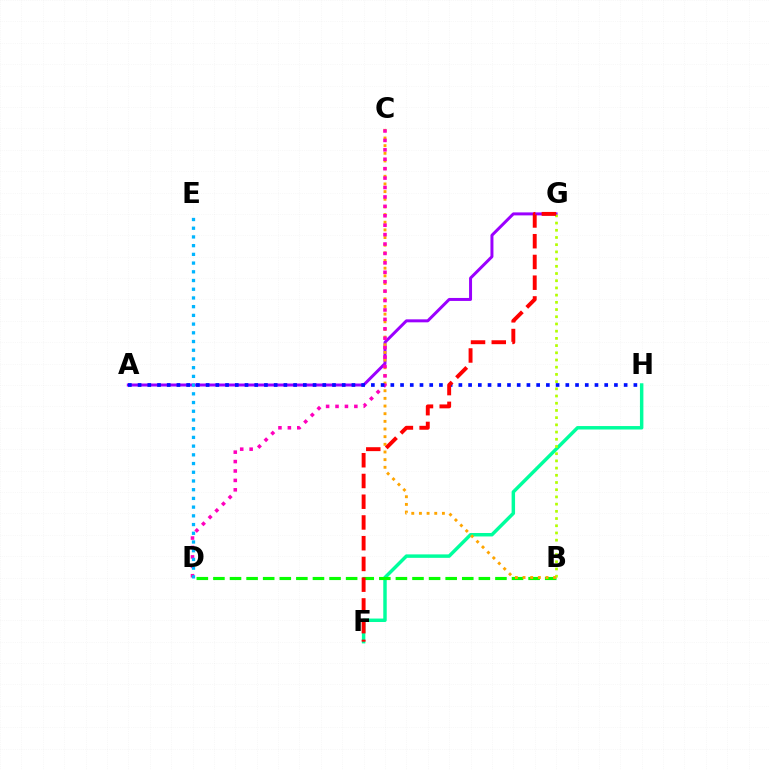{('A', 'G'): [{'color': '#9b00ff', 'line_style': 'solid', 'thickness': 2.15}], ('F', 'H'): [{'color': '#00ff9d', 'line_style': 'solid', 'thickness': 2.49}], ('B', 'D'): [{'color': '#08ff00', 'line_style': 'dashed', 'thickness': 2.25}], ('B', 'G'): [{'color': '#b3ff00', 'line_style': 'dotted', 'thickness': 1.96}], ('B', 'C'): [{'color': '#ffa500', 'line_style': 'dotted', 'thickness': 2.08}], ('C', 'D'): [{'color': '#ff00bd', 'line_style': 'dotted', 'thickness': 2.56}], ('A', 'H'): [{'color': '#0010ff', 'line_style': 'dotted', 'thickness': 2.64}], ('D', 'E'): [{'color': '#00b5ff', 'line_style': 'dotted', 'thickness': 2.37}], ('F', 'G'): [{'color': '#ff0000', 'line_style': 'dashed', 'thickness': 2.82}]}